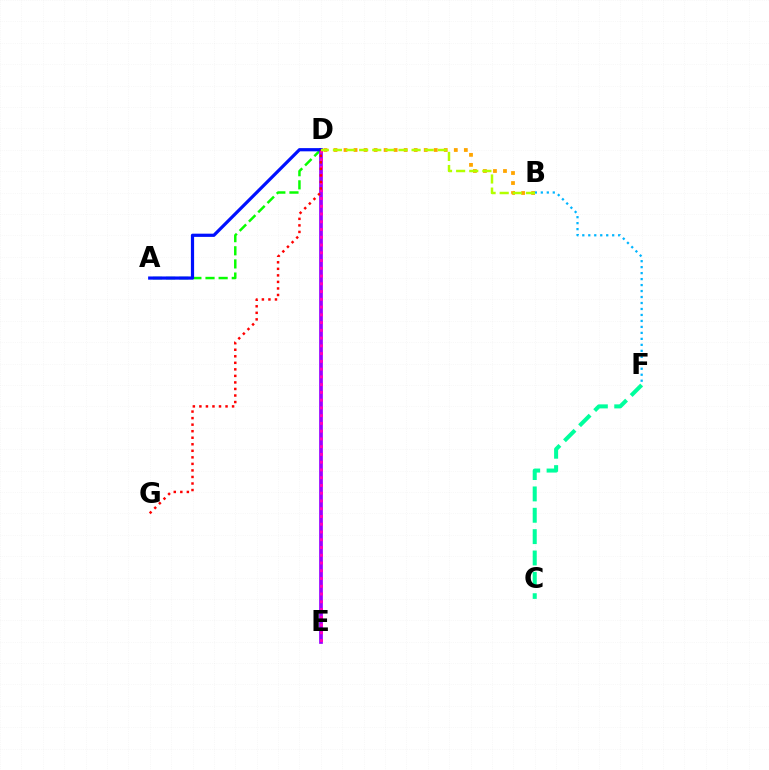{('A', 'D'): [{'color': '#08ff00', 'line_style': 'dashed', 'thickness': 1.78}, {'color': '#0010ff', 'line_style': 'solid', 'thickness': 2.31}], ('B', 'D'): [{'color': '#ffa500', 'line_style': 'dotted', 'thickness': 2.72}, {'color': '#b3ff00', 'line_style': 'dashed', 'thickness': 1.78}], ('D', 'E'): [{'color': '#9b00ff', 'line_style': 'solid', 'thickness': 2.69}, {'color': '#ff00bd', 'line_style': 'dotted', 'thickness': 2.11}], ('B', 'F'): [{'color': '#00b5ff', 'line_style': 'dotted', 'thickness': 1.62}], ('D', 'G'): [{'color': '#ff0000', 'line_style': 'dotted', 'thickness': 1.78}], ('C', 'F'): [{'color': '#00ff9d', 'line_style': 'dashed', 'thickness': 2.9}]}